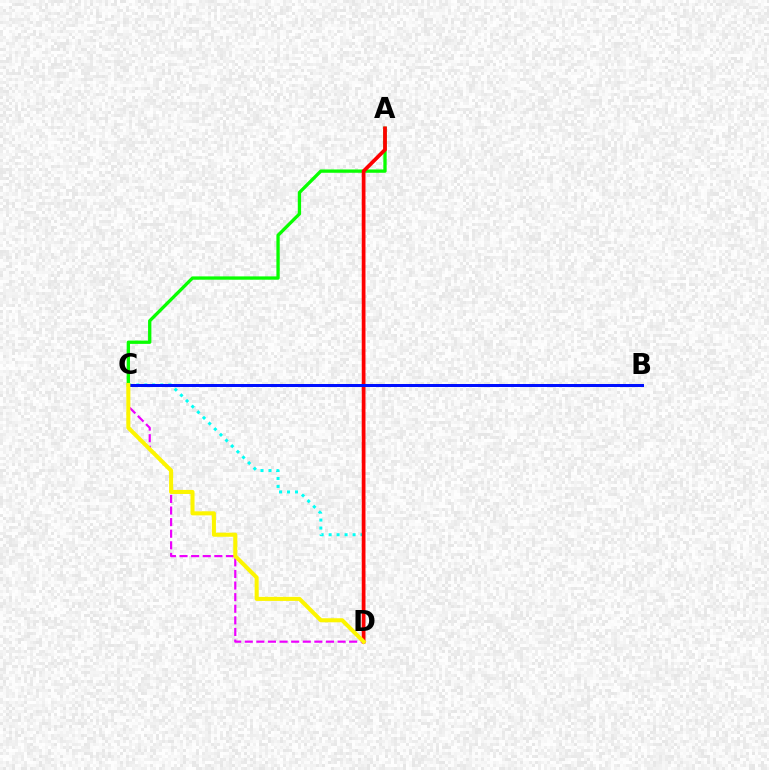{('C', 'D'): [{'color': '#00fff6', 'line_style': 'dotted', 'thickness': 2.17}, {'color': '#ee00ff', 'line_style': 'dashed', 'thickness': 1.58}, {'color': '#fcf500', 'line_style': 'solid', 'thickness': 2.92}], ('A', 'C'): [{'color': '#08ff00', 'line_style': 'solid', 'thickness': 2.38}], ('A', 'D'): [{'color': '#ff0000', 'line_style': 'solid', 'thickness': 2.69}], ('B', 'C'): [{'color': '#0010ff', 'line_style': 'solid', 'thickness': 2.16}]}